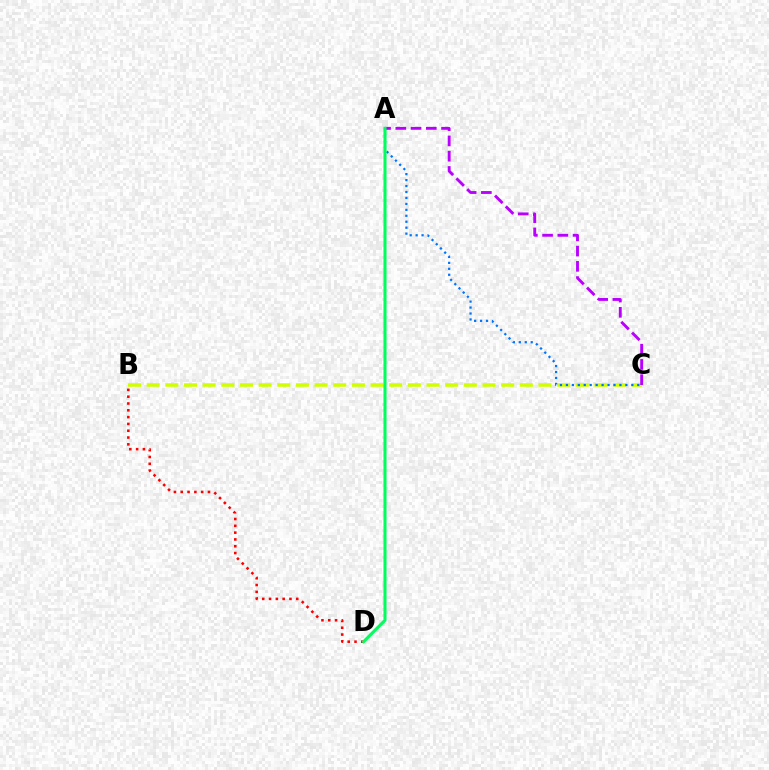{('B', 'C'): [{'color': '#d1ff00', 'line_style': 'dashed', 'thickness': 2.53}], ('A', 'C'): [{'color': '#b900ff', 'line_style': 'dashed', 'thickness': 2.07}, {'color': '#0074ff', 'line_style': 'dotted', 'thickness': 1.62}], ('B', 'D'): [{'color': '#ff0000', 'line_style': 'dotted', 'thickness': 1.85}], ('A', 'D'): [{'color': '#00ff5c', 'line_style': 'solid', 'thickness': 2.2}]}